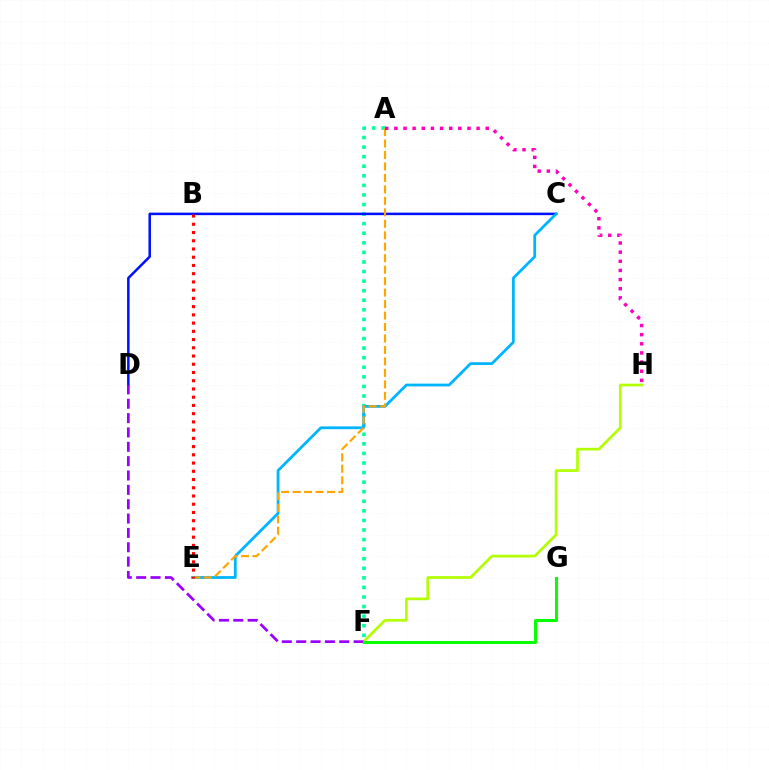{('A', 'F'): [{'color': '#00ff9d', 'line_style': 'dotted', 'thickness': 2.6}], ('C', 'D'): [{'color': '#0010ff', 'line_style': 'solid', 'thickness': 1.81}], ('F', 'H'): [{'color': '#b3ff00', 'line_style': 'solid', 'thickness': 1.94}], ('C', 'E'): [{'color': '#00b5ff', 'line_style': 'solid', 'thickness': 2.0}], ('A', 'E'): [{'color': '#ffa500', 'line_style': 'dashed', 'thickness': 1.56}], ('D', 'F'): [{'color': '#9b00ff', 'line_style': 'dashed', 'thickness': 1.95}], ('F', 'G'): [{'color': '#08ff00', 'line_style': 'solid', 'thickness': 2.18}], ('B', 'E'): [{'color': '#ff0000', 'line_style': 'dotted', 'thickness': 2.24}], ('A', 'H'): [{'color': '#ff00bd', 'line_style': 'dotted', 'thickness': 2.48}]}